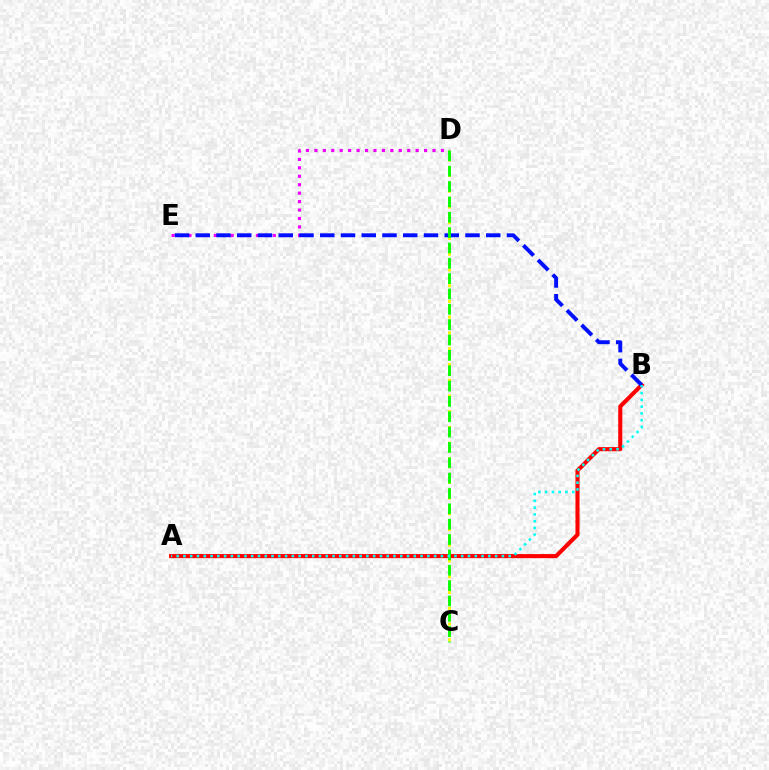{('D', 'E'): [{'color': '#ee00ff', 'line_style': 'dotted', 'thickness': 2.29}], ('A', 'B'): [{'color': '#ff0000', 'line_style': 'solid', 'thickness': 2.95}, {'color': '#00fff6', 'line_style': 'dotted', 'thickness': 1.84}], ('C', 'D'): [{'color': '#fcf500', 'line_style': 'dotted', 'thickness': 2.14}, {'color': '#08ff00', 'line_style': 'dashed', 'thickness': 2.08}], ('B', 'E'): [{'color': '#0010ff', 'line_style': 'dashed', 'thickness': 2.82}]}